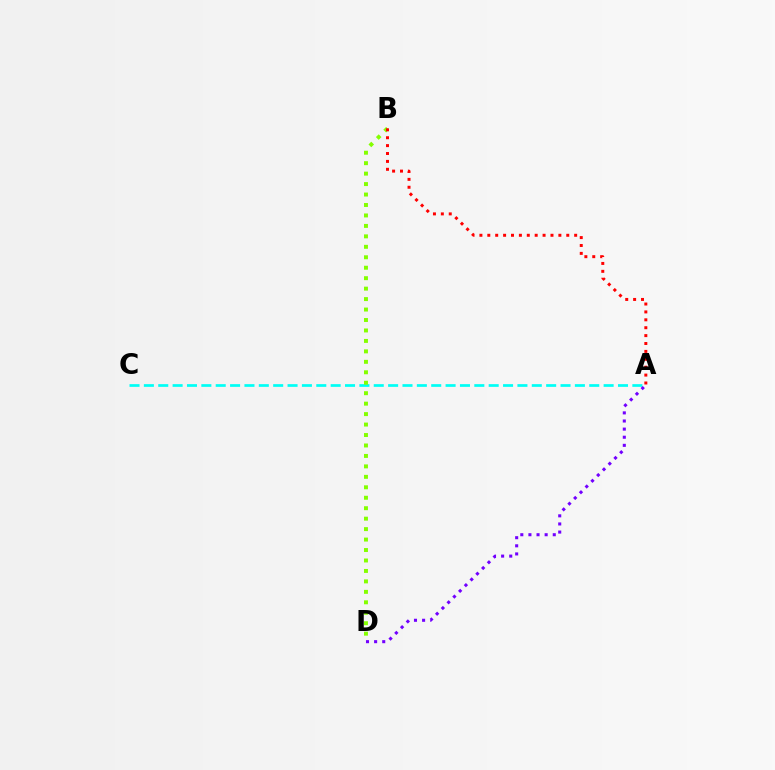{('A', 'C'): [{'color': '#00fff6', 'line_style': 'dashed', 'thickness': 1.95}], ('A', 'D'): [{'color': '#7200ff', 'line_style': 'dotted', 'thickness': 2.2}], ('B', 'D'): [{'color': '#84ff00', 'line_style': 'dotted', 'thickness': 2.84}], ('A', 'B'): [{'color': '#ff0000', 'line_style': 'dotted', 'thickness': 2.15}]}